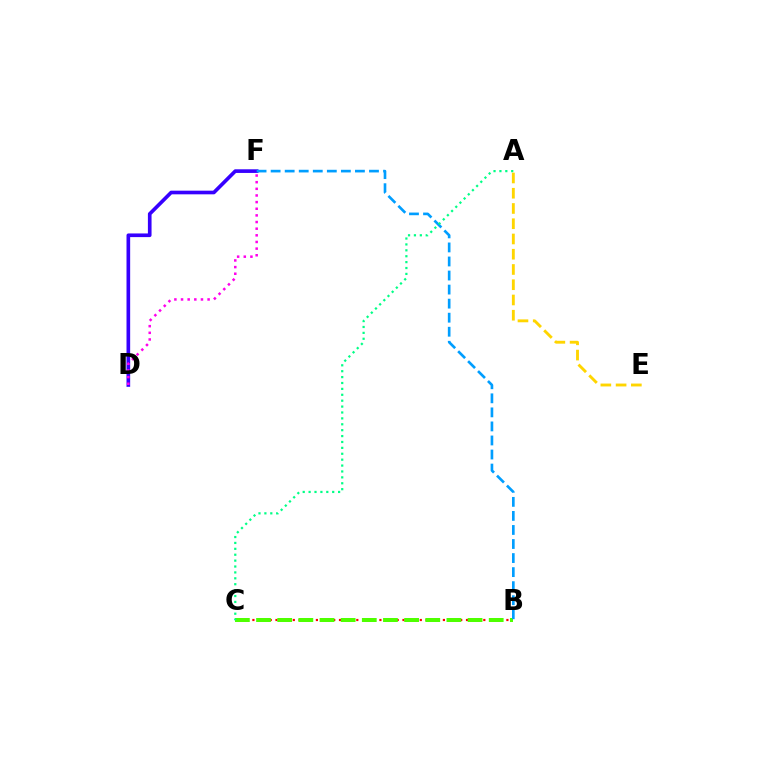{('B', 'C'): [{'color': '#ff0000', 'line_style': 'dotted', 'thickness': 1.57}, {'color': '#4fff00', 'line_style': 'dashed', 'thickness': 2.87}], ('A', 'E'): [{'color': '#ffd500', 'line_style': 'dashed', 'thickness': 2.07}], ('D', 'F'): [{'color': '#3700ff', 'line_style': 'solid', 'thickness': 2.63}, {'color': '#ff00ed', 'line_style': 'dotted', 'thickness': 1.81}], ('B', 'F'): [{'color': '#009eff', 'line_style': 'dashed', 'thickness': 1.91}], ('A', 'C'): [{'color': '#00ff86', 'line_style': 'dotted', 'thickness': 1.6}]}